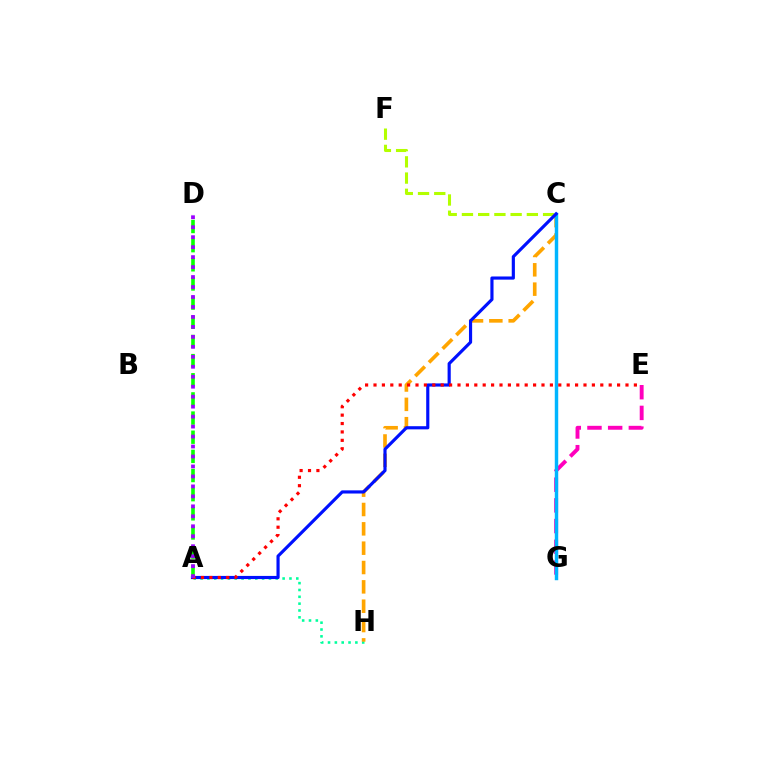{('A', 'H'): [{'color': '#00ff9d', 'line_style': 'dotted', 'thickness': 1.86}], ('C', 'H'): [{'color': '#ffa500', 'line_style': 'dashed', 'thickness': 2.63}], ('E', 'G'): [{'color': '#ff00bd', 'line_style': 'dashed', 'thickness': 2.81}], ('C', 'G'): [{'color': '#00b5ff', 'line_style': 'solid', 'thickness': 2.48}], ('C', 'F'): [{'color': '#b3ff00', 'line_style': 'dashed', 'thickness': 2.2}], ('A', 'C'): [{'color': '#0010ff', 'line_style': 'solid', 'thickness': 2.27}], ('A', 'E'): [{'color': '#ff0000', 'line_style': 'dotted', 'thickness': 2.28}], ('A', 'D'): [{'color': '#08ff00', 'line_style': 'dashed', 'thickness': 2.6}, {'color': '#9b00ff', 'line_style': 'dotted', 'thickness': 2.71}]}